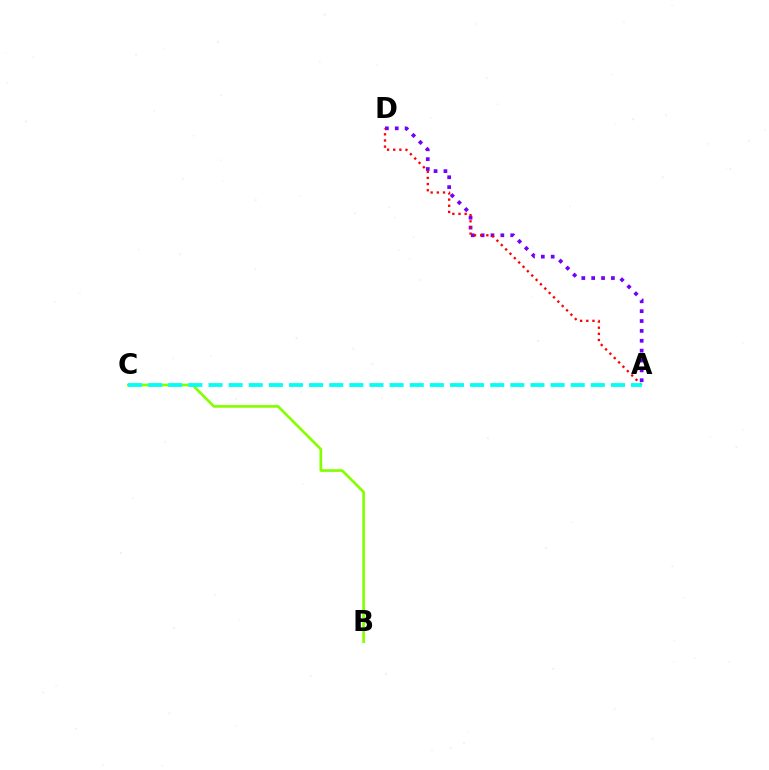{('B', 'C'): [{'color': '#84ff00', 'line_style': 'solid', 'thickness': 1.94}], ('A', 'D'): [{'color': '#7200ff', 'line_style': 'dotted', 'thickness': 2.68}, {'color': '#ff0000', 'line_style': 'dotted', 'thickness': 1.67}], ('A', 'C'): [{'color': '#00fff6', 'line_style': 'dashed', 'thickness': 2.73}]}